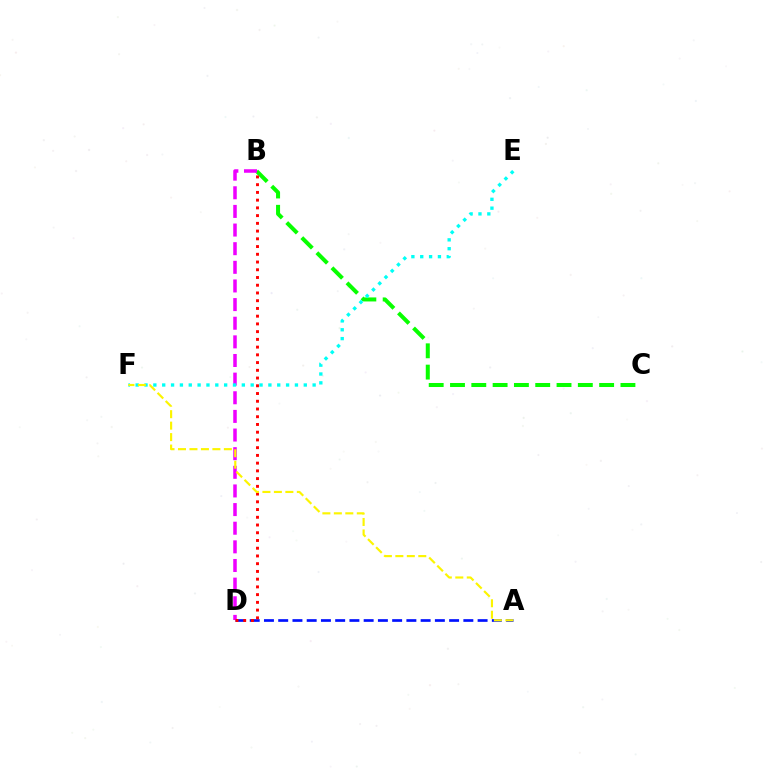{('A', 'D'): [{'color': '#0010ff', 'line_style': 'dashed', 'thickness': 1.93}], ('B', 'C'): [{'color': '#08ff00', 'line_style': 'dashed', 'thickness': 2.89}], ('B', 'D'): [{'color': '#ee00ff', 'line_style': 'dashed', 'thickness': 2.53}, {'color': '#ff0000', 'line_style': 'dotted', 'thickness': 2.1}], ('E', 'F'): [{'color': '#00fff6', 'line_style': 'dotted', 'thickness': 2.4}], ('A', 'F'): [{'color': '#fcf500', 'line_style': 'dashed', 'thickness': 1.56}]}